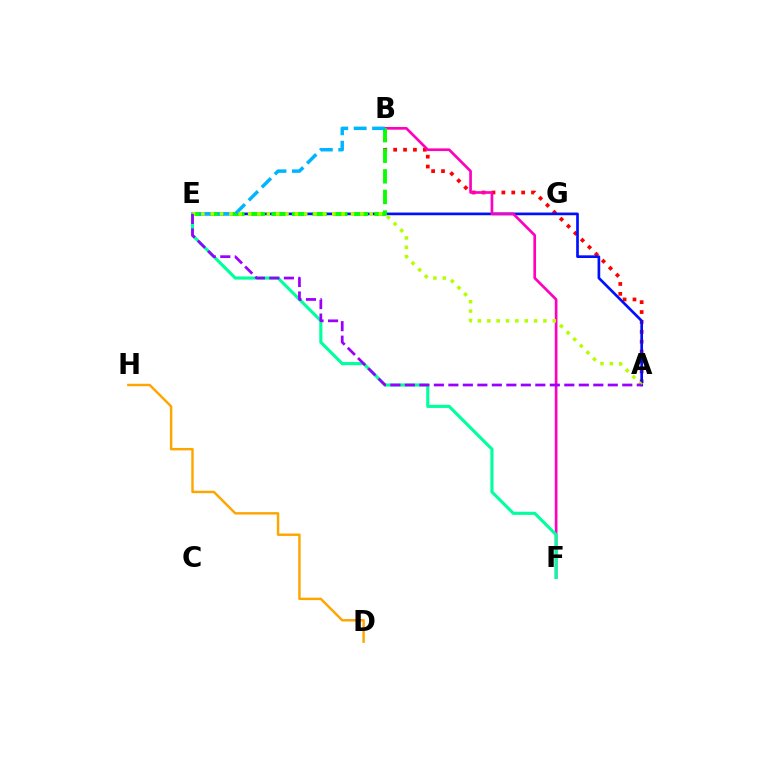{('A', 'B'): [{'color': '#ff0000', 'line_style': 'dotted', 'thickness': 2.69}], ('A', 'E'): [{'color': '#0010ff', 'line_style': 'solid', 'thickness': 1.93}, {'color': '#b3ff00', 'line_style': 'dotted', 'thickness': 2.54}, {'color': '#9b00ff', 'line_style': 'dashed', 'thickness': 1.97}], ('B', 'F'): [{'color': '#ff00bd', 'line_style': 'solid', 'thickness': 1.93}], ('E', 'F'): [{'color': '#00ff9d', 'line_style': 'solid', 'thickness': 2.24}], ('D', 'H'): [{'color': '#ffa500', 'line_style': 'solid', 'thickness': 1.76}], ('B', 'E'): [{'color': '#08ff00', 'line_style': 'dashed', 'thickness': 2.8}, {'color': '#00b5ff', 'line_style': 'dashed', 'thickness': 2.5}]}